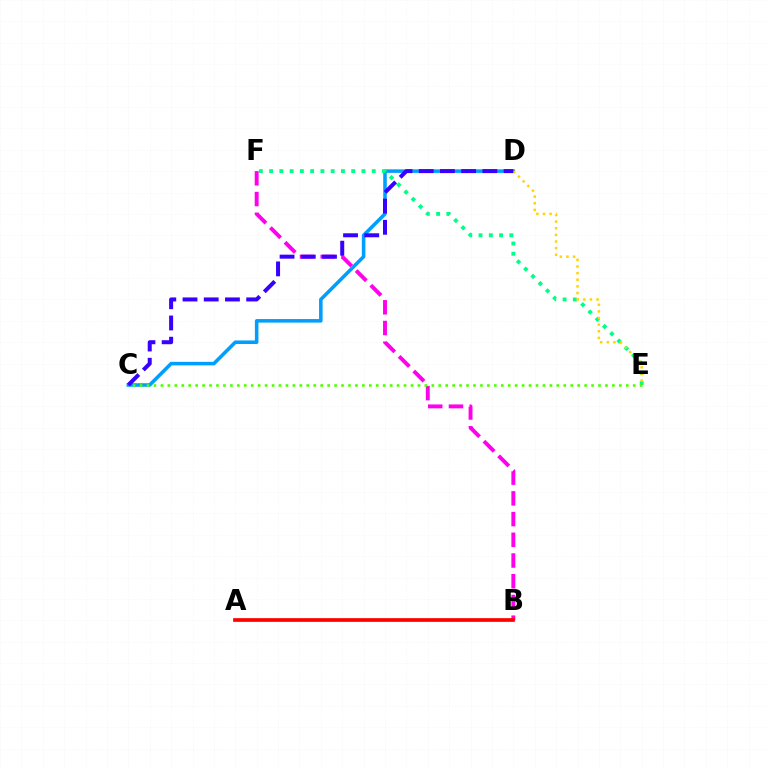{('B', 'F'): [{'color': '#ff00ed', 'line_style': 'dashed', 'thickness': 2.81}], ('C', 'D'): [{'color': '#009eff', 'line_style': 'solid', 'thickness': 2.55}, {'color': '#3700ff', 'line_style': 'dashed', 'thickness': 2.88}], ('E', 'F'): [{'color': '#00ff86', 'line_style': 'dotted', 'thickness': 2.79}], ('C', 'E'): [{'color': '#4fff00', 'line_style': 'dotted', 'thickness': 1.89}], ('D', 'E'): [{'color': '#ffd500', 'line_style': 'dotted', 'thickness': 1.8}], ('A', 'B'): [{'color': '#ff0000', 'line_style': 'solid', 'thickness': 2.66}]}